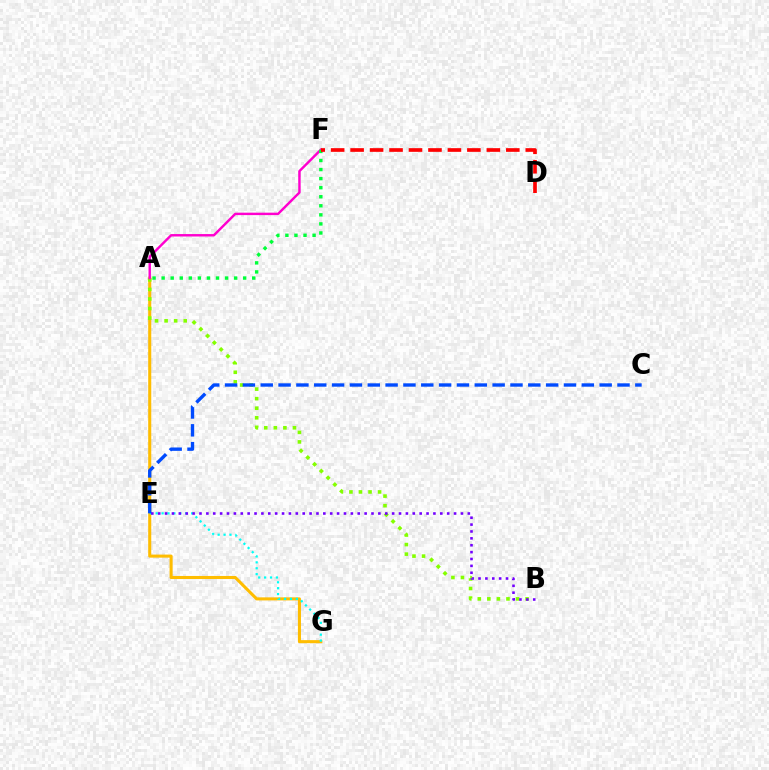{('A', 'G'): [{'color': '#ffbd00', 'line_style': 'solid', 'thickness': 2.2}], ('A', 'B'): [{'color': '#84ff00', 'line_style': 'dotted', 'thickness': 2.6}], ('E', 'G'): [{'color': '#00fff6', 'line_style': 'dotted', 'thickness': 1.6}], ('A', 'F'): [{'color': '#ff00cf', 'line_style': 'solid', 'thickness': 1.75}, {'color': '#00ff39', 'line_style': 'dotted', 'thickness': 2.46}], ('B', 'E'): [{'color': '#7200ff', 'line_style': 'dotted', 'thickness': 1.87}], ('D', 'F'): [{'color': '#ff0000', 'line_style': 'dashed', 'thickness': 2.64}], ('C', 'E'): [{'color': '#004bff', 'line_style': 'dashed', 'thickness': 2.42}]}